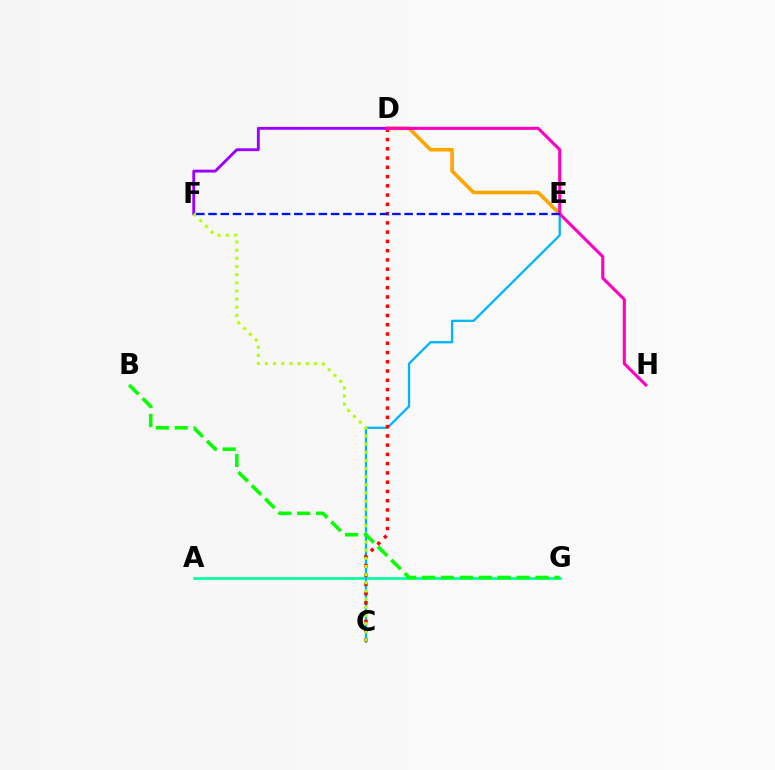{('A', 'G'): [{'color': '#00ff9d', 'line_style': 'solid', 'thickness': 1.93}], ('C', 'E'): [{'color': '#00b5ff', 'line_style': 'solid', 'thickness': 1.65}], ('C', 'D'): [{'color': '#ff0000', 'line_style': 'dotted', 'thickness': 2.52}], ('D', 'E'): [{'color': '#ffa500', 'line_style': 'solid', 'thickness': 2.61}], ('D', 'F'): [{'color': '#9b00ff', 'line_style': 'solid', 'thickness': 2.06}], ('D', 'H'): [{'color': '#ff00bd', 'line_style': 'solid', 'thickness': 2.21}], ('C', 'F'): [{'color': '#b3ff00', 'line_style': 'dotted', 'thickness': 2.22}], ('B', 'G'): [{'color': '#08ff00', 'line_style': 'dashed', 'thickness': 2.57}], ('E', 'F'): [{'color': '#0010ff', 'line_style': 'dashed', 'thickness': 1.67}]}